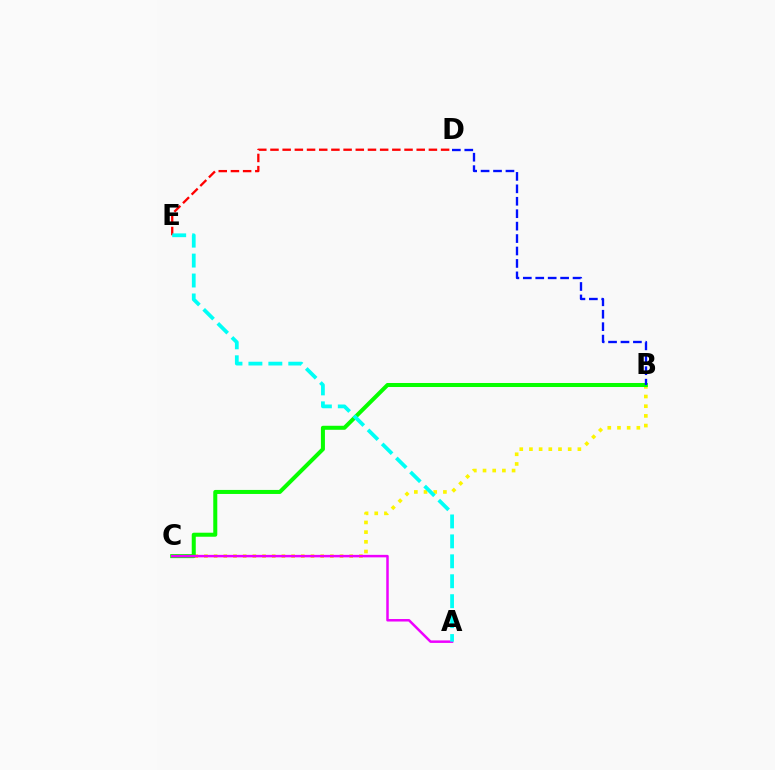{('B', 'C'): [{'color': '#fcf500', 'line_style': 'dotted', 'thickness': 2.63}, {'color': '#08ff00', 'line_style': 'solid', 'thickness': 2.9}], ('D', 'E'): [{'color': '#ff0000', 'line_style': 'dashed', 'thickness': 1.66}], ('A', 'C'): [{'color': '#ee00ff', 'line_style': 'solid', 'thickness': 1.8}], ('B', 'D'): [{'color': '#0010ff', 'line_style': 'dashed', 'thickness': 1.69}], ('A', 'E'): [{'color': '#00fff6', 'line_style': 'dashed', 'thickness': 2.71}]}